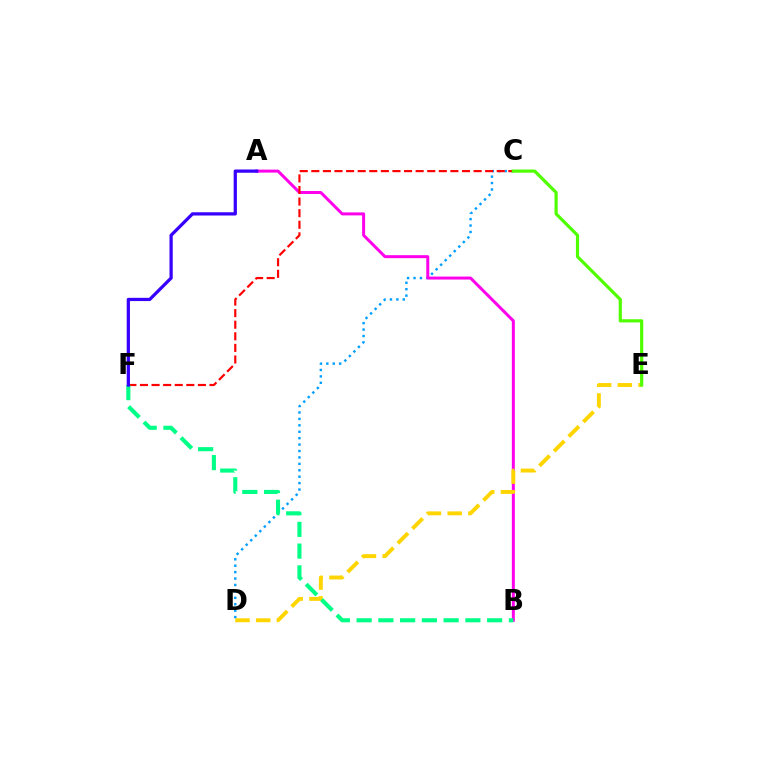{('C', 'D'): [{'color': '#009eff', 'line_style': 'dotted', 'thickness': 1.74}], ('A', 'B'): [{'color': '#ff00ed', 'line_style': 'solid', 'thickness': 2.15}], ('D', 'E'): [{'color': '#ffd500', 'line_style': 'dashed', 'thickness': 2.81}], ('C', 'F'): [{'color': '#ff0000', 'line_style': 'dashed', 'thickness': 1.57}], ('B', 'F'): [{'color': '#00ff86', 'line_style': 'dashed', 'thickness': 2.96}], ('A', 'F'): [{'color': '#3700ff', 'line_style': 'solid', 'thickness': 2.33}], ('C', 'E'): [{'color': '#4fff00', 'line_style': 'solid', 'thickness': 2.29}]}